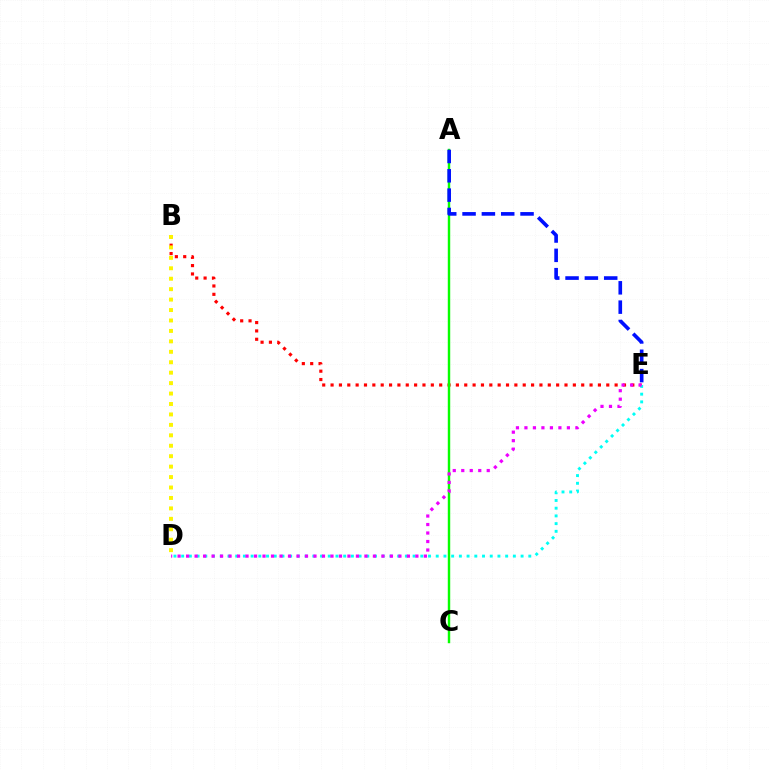{('B', 'E'): [{'color': '#ff0000', 'line_style': 'dotted', 'thickness': 2.27}], ('A', 'C'): [{'color': '#08ff00', 'line_style': 'solid', 'thickness': 1.75}], ('D', 'E'): [{'color': '#00fff6', 'line_style': 'dotted', 'thickness': 2.1}, {'color': '#ee00ff', 'line_style': 'dotted', 'thickness': 2.31}], ('B', 'D'): [{'color': '#fcf500', 'line_style': 'dotted', 'thickness': 2.84}], ('A', 'E'): [{'color': '#0010ff', 'line_style': 'dashed', 'thickness': 2.63}]}